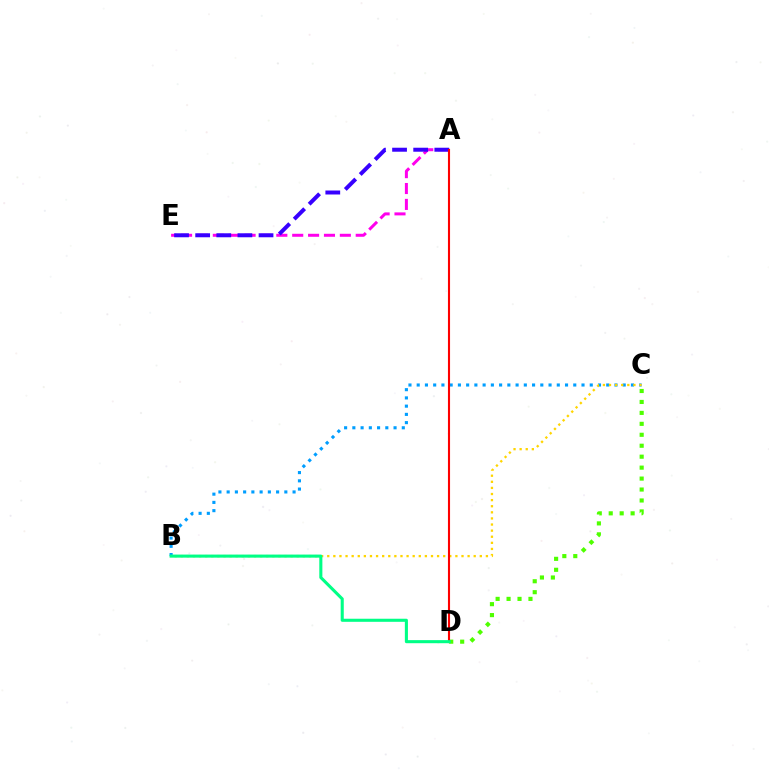{('B', 'C'): [{'color': '#009eff', 'line_style': 'dotted', 'thickness': 2.24}, {'color': '#ffd500', 'line_style': 'dotted', 'thickness': 1.66}], ('A', 'E'): [{'color': '#ff00ed', 'line_style': 'dashed', 'thickness': 2.16}, {'color': '#3700ff', 'line_style': 'dashed', 'thickness': 2.87}], ('C', 'D'): [{'color': '#4fff00', 'line_style': 'dotted', 'thickness': 2.97}], ('A', 'D'): [{'color': '#ff0000', 'line_style': 'solid', 'thickness': 1.52}], ('B', 'D'): [{'color': '#00ff86', 'line_style': 'solid', 'thickness': 2.21}]}